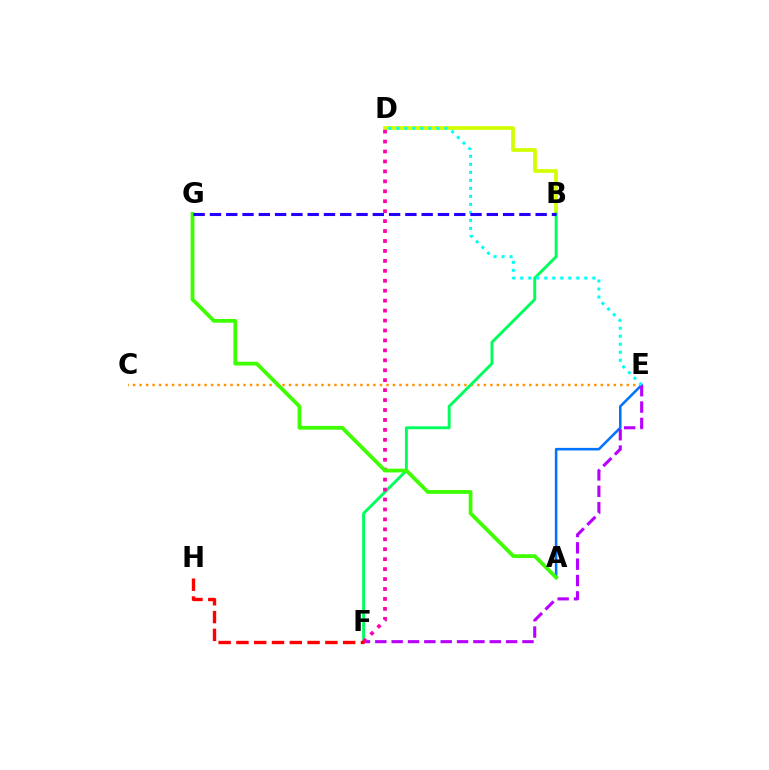{('C', 'E'): [{'color': '#ff9400', 'line_style': 'dotted', 'thickness': 1.76}], ('A', 'E'): [{'color': '#0074ff', 'line_style': 'solid', 'thickness': 1.84}], ('B', 'D'): [{'color': '#d1ff00', 'line_style': 'solid', 'thickness': 2.68}], ('B', 'F'): [{'color': '#00ff5c', 'line_style': 'solid', 'thickness': 2.1}], ('E', 'F'): [{'color': '#b900ff', 'line_style': 'dashed', 'thickness': 2.22}], ('D', 'F'): [{'color': '#ff00ac', 'line_style': 'dotted', 'thickness': 2.7}], ('A', 'G'): [{'color': '#3dff00', 'line_style': 'solid', 'thickness': 2.7}], ('D', 'E'): [{'color': '#00fff6', 'line_style': 'dotted', 'thickness': 2.18}], ('F', 'H'): [{'color': '#ff0000', 'line_style': 'dashed', 'thickness': 2.42}], ('B', 'G'): [{'color': '#2500ff', 'line_style': 'dashed', 'thickness': 2.21}]}